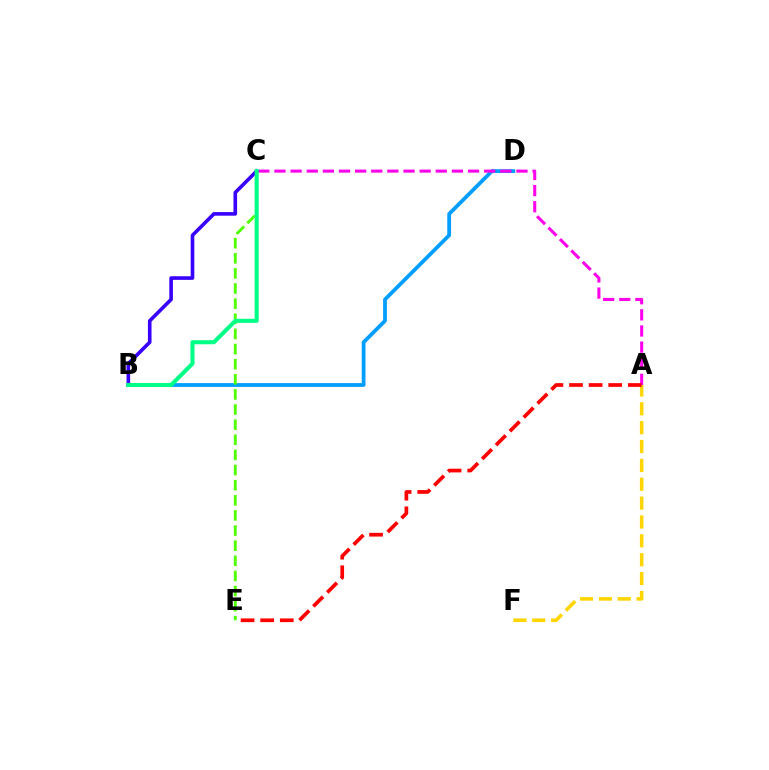{('B', 'D'): [{'color': '#009eff', 'line_style': 'solid', 'thickness': 2.72}], ('C', 'E'): [{'color': '#4fff00', 'line_style': 'dashed', 'thickness': 2.05}], ('A', 'C'): [{'color': '#ff00ed', 'line_style': 'dashed', 'thickness': 2.19}], ('B', 'C'): [{'color': '#3700ff', 'line_style': 'solid', 'thickness': 2.6}, {'color': '#00ff86', 'line_style': 'solid', 'thickness': 2.94}], ('A', 'F'): [{'color': '#ffd500', 'line_style': 'dashed', 'thickness': 2.56}], ('A', 'E'): [{'color': '#ff0000', 'line_style': 'dashed', 'thickness': 2.66}]}